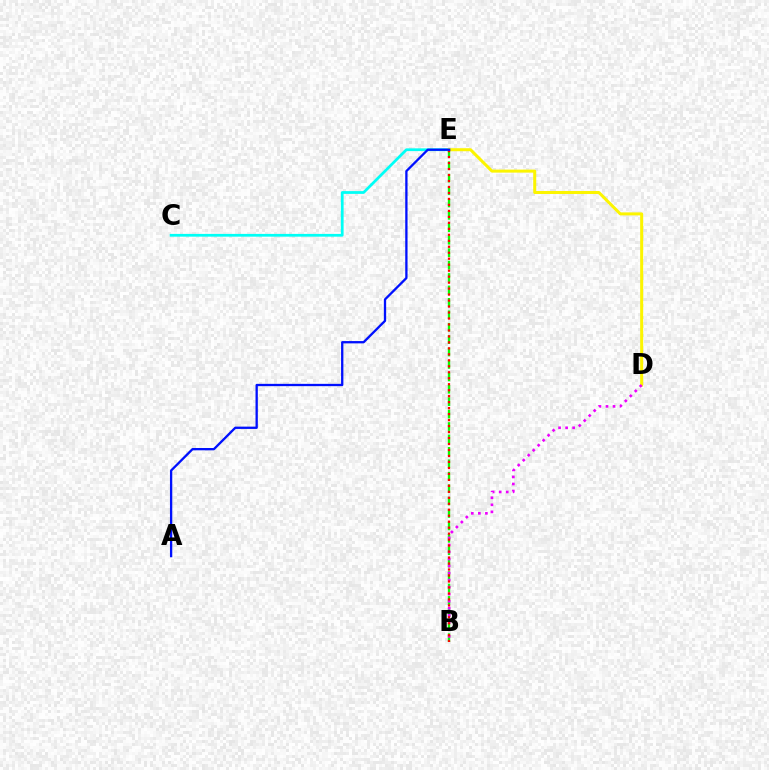{('B', 'E'): [{'color': '#08ff00', 'line_style': 'dashed', 'thickness': 1.69}, {'color': '#ff0000', 'line_style': 'dotted', 'thickness': 1.62}], ('C', 'E'): [{'color': '#00fff6', 'line_style': 'solid', 'thickness': 1.99}], ('D', 'E'): [{'color': '#fcf500', 'line_style': 'solid', 'thickness': 2.17}], ('B', 'D'): [{'color': '#ee00ff', 'line_style': 'dotted', 'thickness': 1.91}], ('A', 'E'): [{'color': '#0010ff', 'line_style': 'solid', 'thickness': 1.66}]}